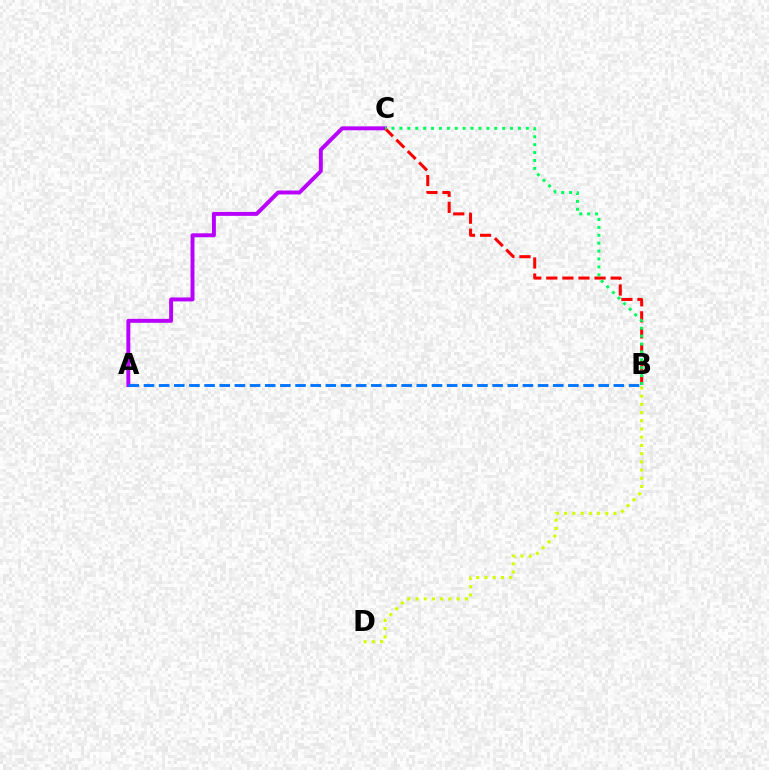{('A', 'C'): [{'color': '#b900ff', 'line_style': 'solid', 'thickness': 2.83}], ('B', 'D'): [{'color': '#d1ff00', 'line_style': 'dotted', 'thickness': 2.23}], ('B', 'C'): [{'color': '#ff0000', 'line_style': 'dashed', 'thickness': 2.18}, {'color': '#00ff5c', 'line_style': 'dotted', 'thickness': 2.15}], ('A', 'B'): [{'color': '#0074ff', 'line_style': 'dashed', 'thickness': 2.06}]}